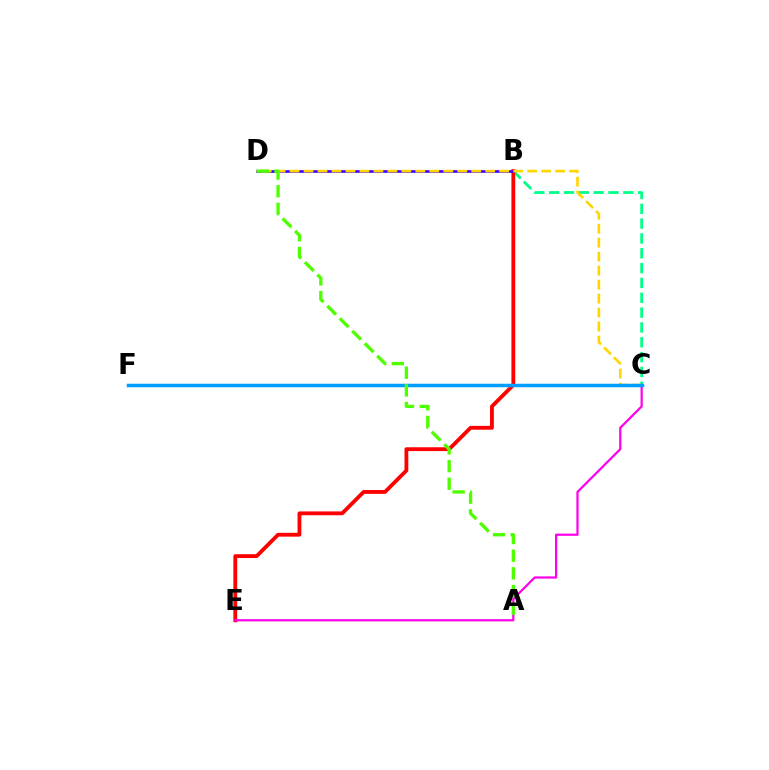{('B', 'C'): [{'color': '#00ff86', 'line_style': 'dashed', 'thickness': 2.01}], ('B', 'E'): [{'color': '#ff0000', 'line_style': 'solid', 'thickness': 2.75}], ('C', 'E'): [{'color': '#ff00ed', 'line_style': 'solid', 'thickness': 1.6}], ('B', 'D'): [{'color': '#3700ff', 'line_style': 'solid', 'thickness': 1.89}], ('C', 'D'): [{'color': '#ffd500', 'line_style': 'dashed', 'thickness': 1.9}], ('C', 'F'): [{'color': '#009eff', 'line_style': 'solid', 'thickness': 2.51}], ('A', 'D'): [{'color': '#4fff00', 'line_style': 'dashed', 'thickness': 2.4}]}